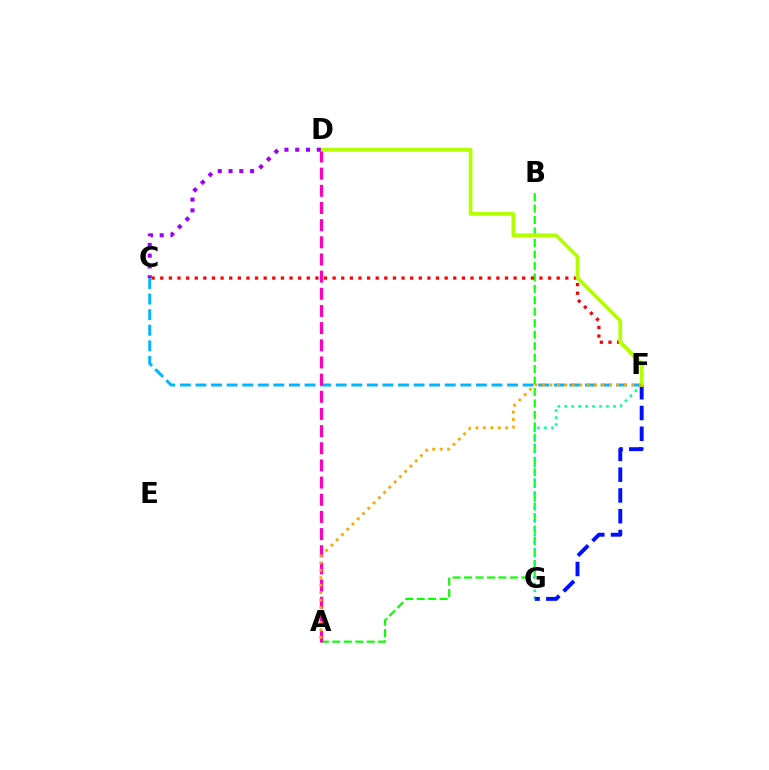{('A', 'B'): [{'color': '#08ff00', 'line_style': 'dashed', 'thickness': 1.56}], ('F', 'G'): [{'color': '#00ff9d', 'line_style': 'dotted', 'thickness': 1.89}, {'color': '#0010ff', 'line_style': 'dashed', 'thickness': 2.82}], ('C', 'F'): [{'color': '#00b5ff', 'line_style': 'dashed', 'thickness': 2.12}, {'color': '#ff0000', 'line_style': 'dotted', 'thickness': 2.34}], ('A', 'D'): [{'color': '#ff00bd', 'line_style': 'dashed', 'thickness': 2.33}], ('D', 'F'): [{'color': '#b3ff00', 'line_style': 'solid', 'thickness': 2.69}], ('C', 'D'): [{'color': '#9b00ff', 'line_style': 'dotted', 'thickness': 2.93}], ('A', 'F'): [{'color': '#ffa500', 'line_style': 'dotted', 'thickness': 2.02}]}